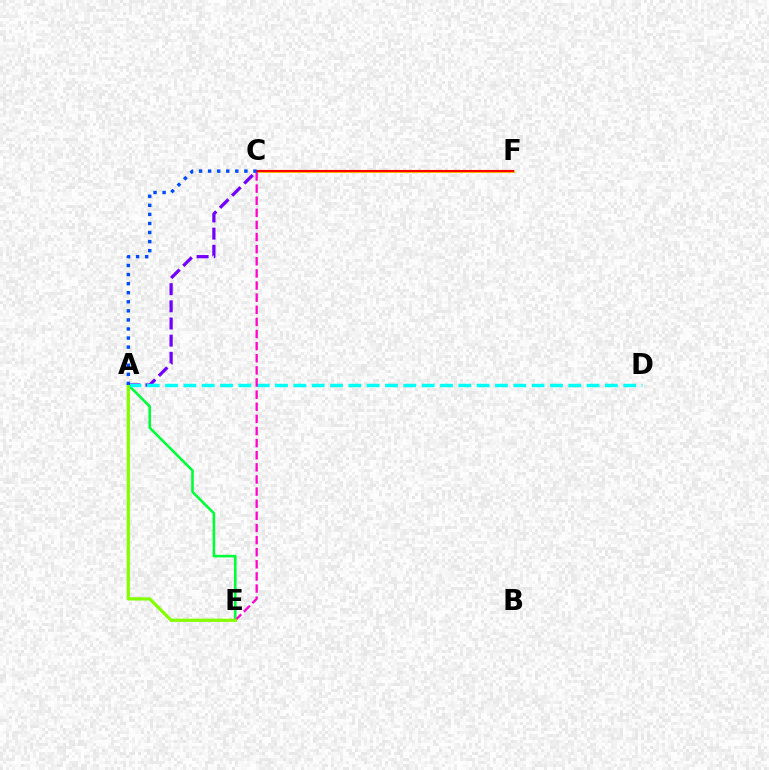{('C', 'F'): [{'color': '#ffbd00', 'line_style': 'solid', 'thickness': 2.13}, {'color': '#ff0000', 'line_style': 'solid', 'thickness': 1.52}], ('A', 'C'): [{'color': '#7200ff', 'line_style': 'dashed', 'thickness': 2.33}, {'color': '#004bff', 'line_style': 'dotted', 'thickness': 2.46}], ('A', 'E'): [{'color': '#00ff39', 'line_style': 'solid', 'thickness': 1.87}, {'color': '#84ff00', 'line_style': 'solid', 'thickness': 2.32}], ('A', 'D'): [{'color': '#00fff6', 'line_style': 'dashed', 'thickness': 2.49}], ('C', 'E'): [{'color': '#ff00cf', 'line_style': 'dashed', 'thickness': 1.65}]}